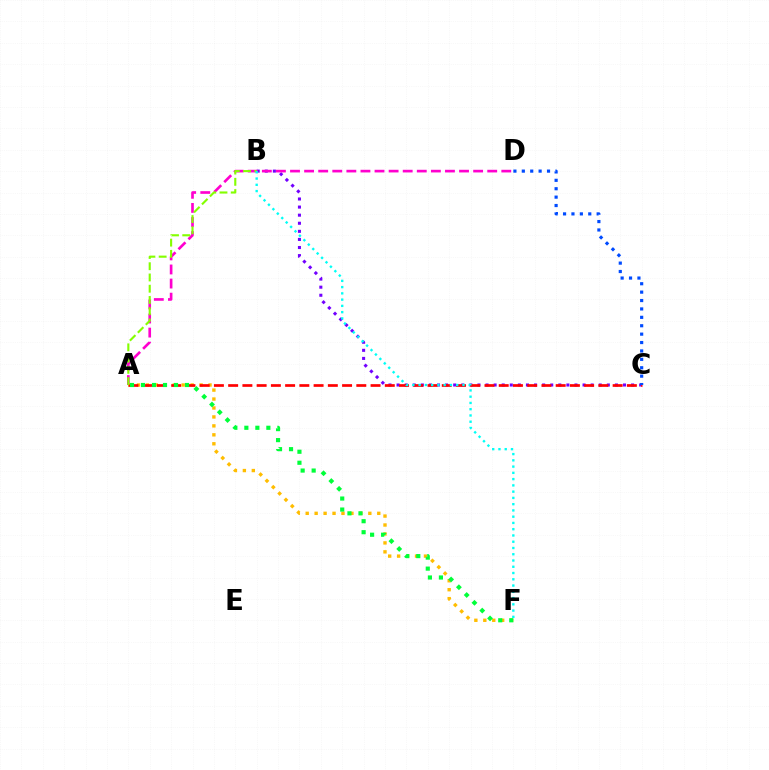{('B', 'C'): [{'color': '#7200ff', 'line_style': 'dotted', 'thickness': 2.2}], ('A', 'D'): [{'color': '#ff00cf', 'line_style': 'dashed', 'thickness': 1.91}], ('A', 'F'): [{'color': '#ffbd00', 'line_style': 'dotted', 'thickness': 2.43}, {'color': '#00ff39', 'line_style': 'dotted', 'thickness': 2.99}], ('A', 'C'): [{'color': '#ff0000', 'line_style': 'dashed', 'thickness': 1.93}], ('C', 'D'): [{'color': '#004bff', 'line_style': 'dotted', 'thickness': 2.28}], ('A', 'B'): [{'color': '#84ff00', 'line_style': 'dashed', 'thickness': 1.53}], ('B', 'F'): [{'color': '#00fff6', 'line_style': 'dotted', 'thickness': 1.7}]}